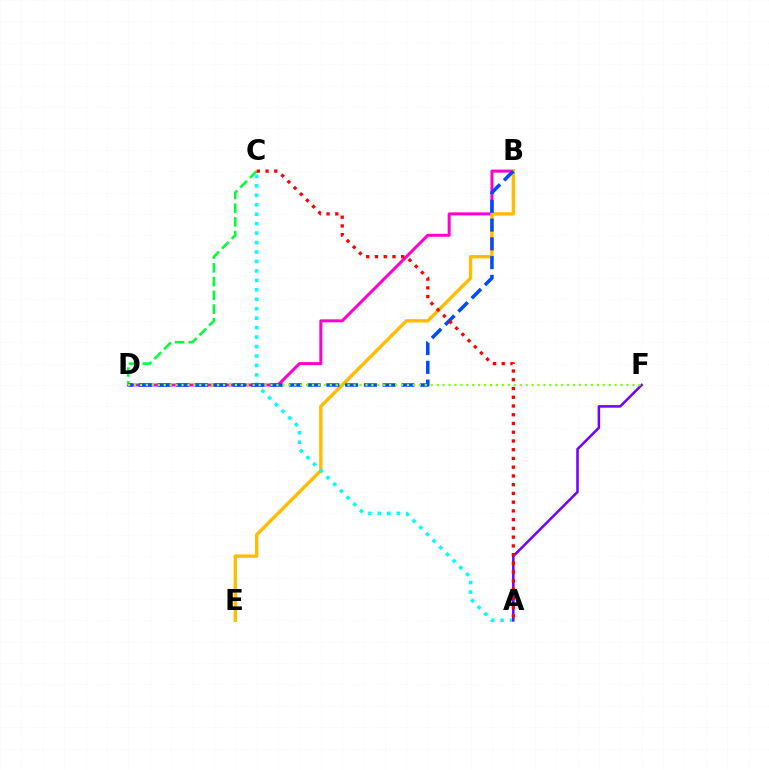{('B', 'D'): [{'color': '#ff00cf', 'line_style': 'solid', 'thickness': 2.16}, {'color': '#004bff', 'line_style': 'dashed', 'thickness': 2.55}], ('C', 'D'): [{'color': '#00ff39', 'line_style': 'dashed', 'thickness': 1.86}], ('B', 'E'): [{'color': '#ffbd00', 'line_style': 'solid', 'thickness': 2.44}], ('A', 'C'): [{'color': '#00fff6', 'line_style': 'dotted', 'thickness': 2.57}, {'color': '#ff0000', 'line_style': 'dotted', 'thickness': 2.38}], ('A', 'F'): [{'color': '#7200ff', 'line_style': 'solid', 'thickness': 1.83}], ('D', 'F'): [{'color': '#84ff00', 'line_style': 'dotted', 'thickness': 1.61}]}